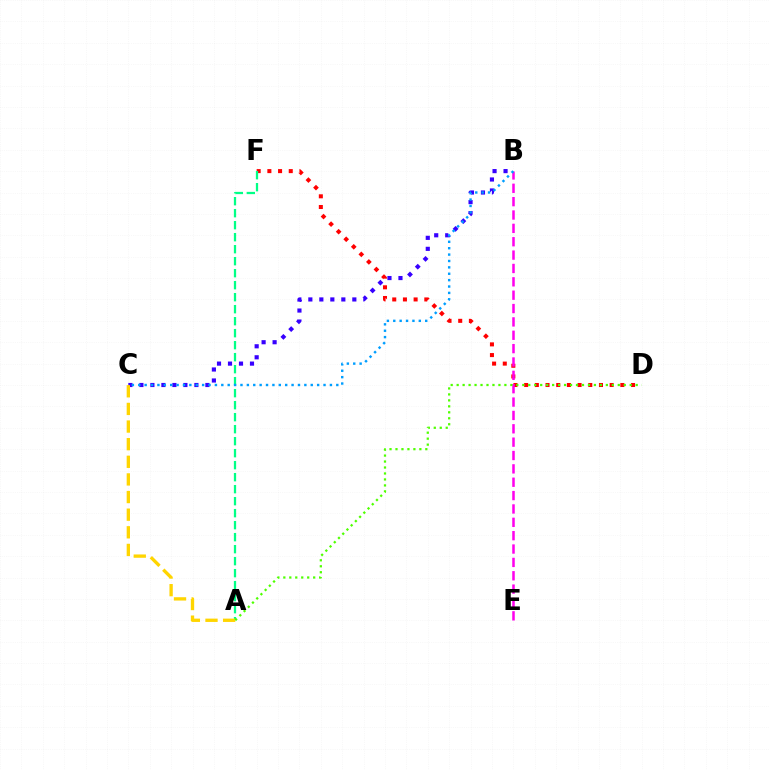{('B', 'C'): [{'color': '#3700ff', 'line_style': 'dotted', 'thickness': 2.99}, {'color': '#009eff', 'line_style': 'dotted', 'thickness': 1.74}], ('D', 'F'): [{'color': '#ff0000', 'line_style': 'dotted', 'thickness': 2.9}], ('B', 'E'): [{'color': '#ff00ed', 'line_style': 'dashed', 'thickness': 1.82}], ('A', 'F'): [{'color': '#00ff86', 'line_style': 'dashed', 'thickness': 1.63}], ('A', 'C'): [{'color': '#ffd500', 'line_style': 'dashed', 'thickness': 2.39}], ('A', 'D'): [{'color': '#4fff00', 'line_style': 'dotted', 'thickness': 1.62}]}